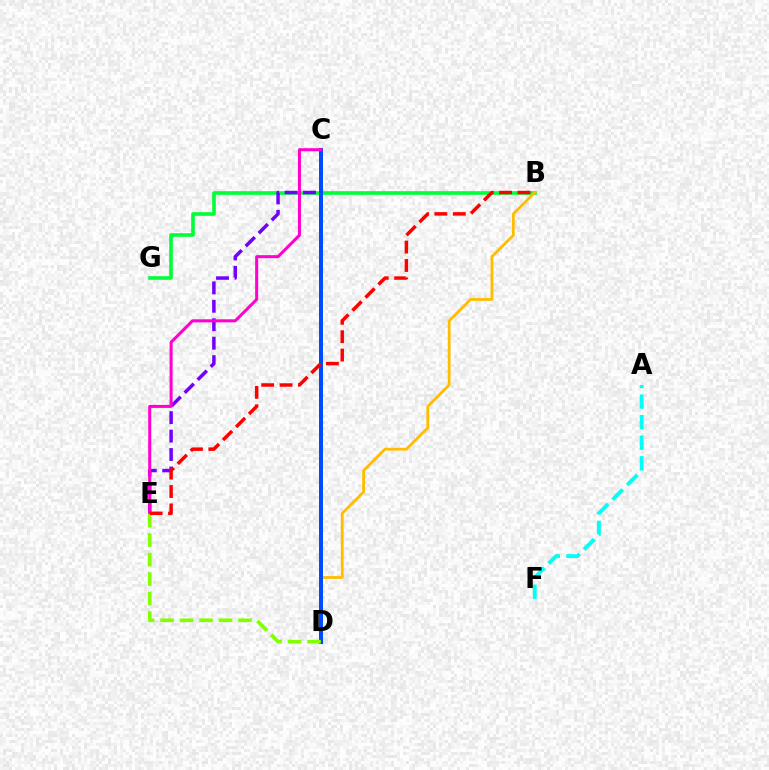{('A', 'F'): [{'color': '#00fff6', 'line_style': 'dashed', 'thickness': 2.8}], ('B', 'G'): [{'color': '#00ff39', 'line_style': 'solid', 'thickness': 2.61}], ('C', 'E'): [{'color': '#7200ff', 'line_style': 'dashed', 'thickness': 2.5}, {'color': '#ff00cf', 'line_style': 'solid', 'thickness': 2.18}], ('B', 'D'): [{'color': '#ffbd00', 'line_style': 'solid', 'thickness': 2.0}], ('C', 'D'): [{'color': '#004bff', 'line_style': 'solid', 'thickness': 2.89}], ('D', 'E'): [{'color': '#84ff00', 'line_style': 'dashed', 'thickness': 2.65}], ('B', 'E'): [{'color': '#ff0000', 'line_style': 'dashed', 'thickness': 2.5}]}